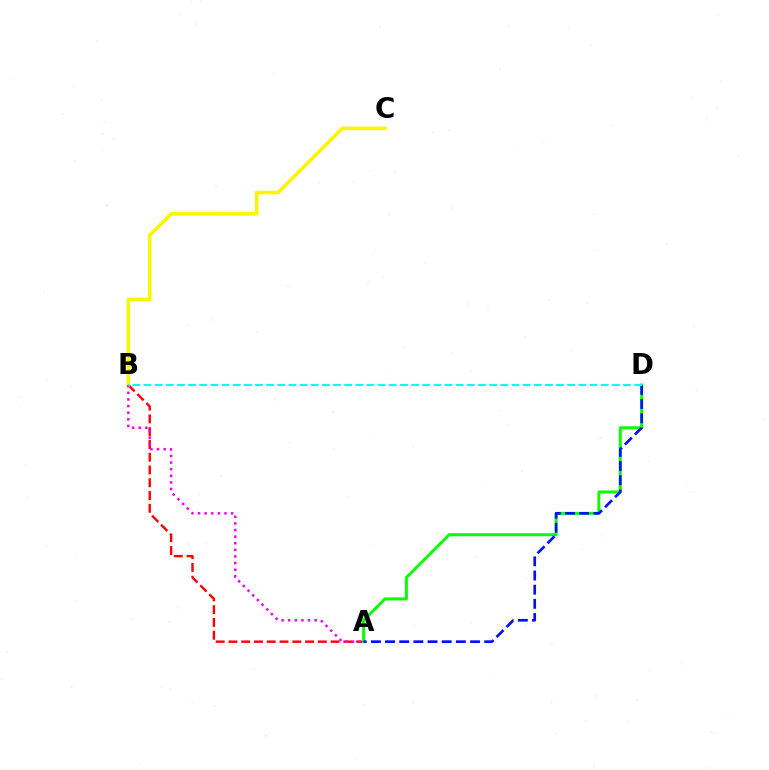{('A', 'B'): [{'color': '#ff0000', 'line_style': 'dashed', 'thickness': 1.73}, {'color': '#ee00ff', 'line_style': 'dotted', 'thickness': 1.8}], ('A', 'D'): [{'color': '#08ff00', 'line_style': 'solid', 'thickness': 2.15}, {'color': '#0010ff', 'line_style': 'dashed', 'thickness': 1.92}], ('B', 'C'): [{'color': '#fcf500', 'line_style': 'solid', 'thickness': 2.57}], ('B', 'D'): [{'color': '#00fff6', 'line_style': 'dashed', 'thickness': 1.51}]}